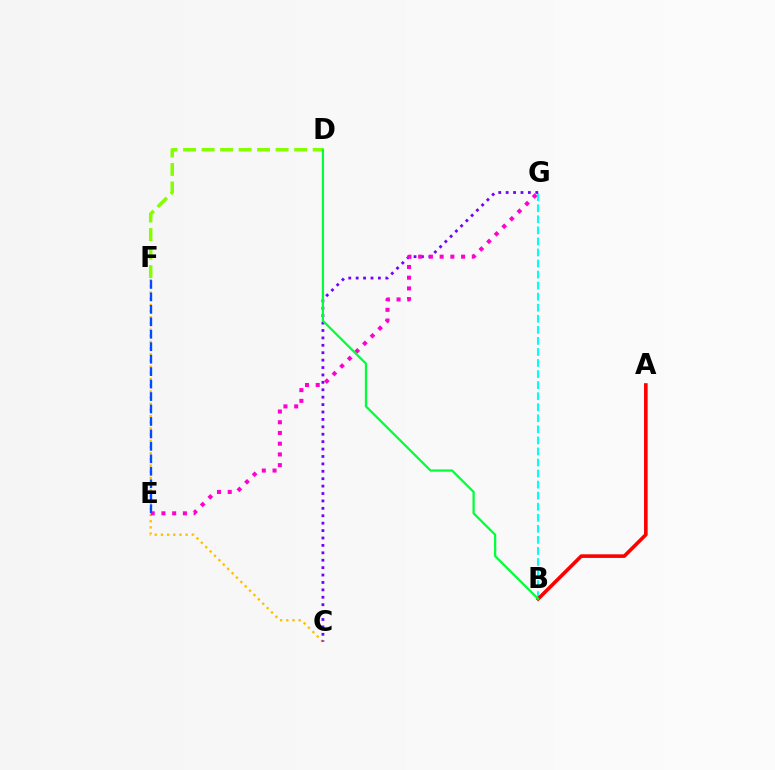{('C', 'F'): [{'color': '#ffbd00', 'line_style': 'dotted', 'thickness': 1.68}], ('B', 'G'): [{'color': '#00fff6', 'line_style': 'dashed', 'thickness': 1.5}], ('C', 'G'): [{'color': '#7200ff', 'line_style': 'dotted', 'thickness': 2.01}], ('A', 'B'): [{'color': '#ff0000', 'line_style': 'solid', 'thickness': 2.6}], ('D', 'F'): [{'color': '#84ff00', 'line_style': 'dashed', 'thickness': 2.52}], ('E', 'G'): [{'color': '#ff00cf', 'line_style': 'dotted', 'thickness': 2.91}], ('E', 'F'): [{'color': '#004bff', 'line_style': 'dashed', 'thickness': 1.69}], ('B', 'D'): [{'color': '#00ff39', 'line_style': 'solid', 'thickness': 1.62}]}